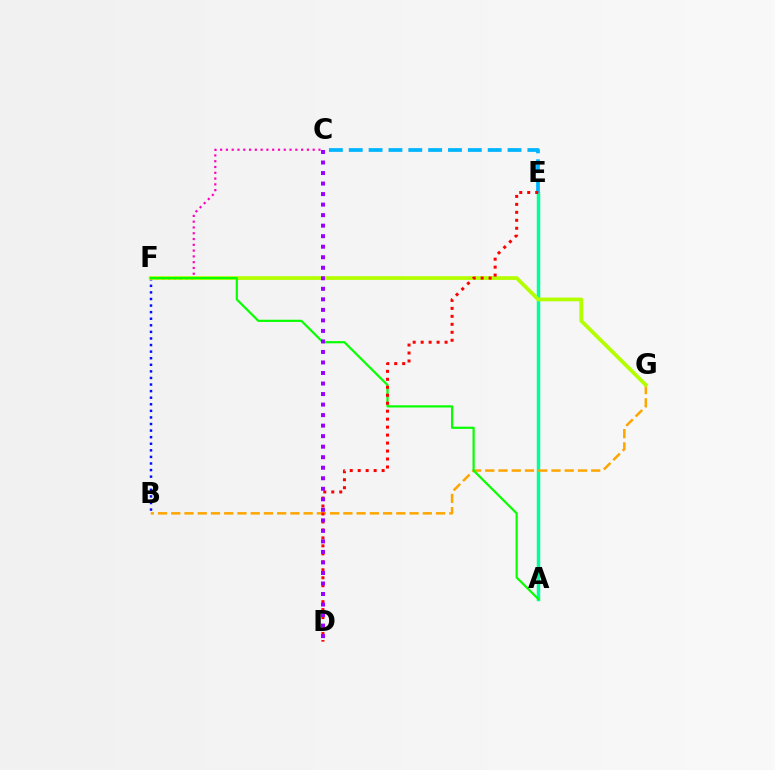{('B', 'F'): [{'color': '#0010ff', 'line_style': 'dotted', 'thickness': 1.79}], ('A', 'E'): [{'color': '#00ff9d', 'line_style': 'solid', 'thickness': 2.5}], ('B', 'G'): [{'color': '#ffa500', 'line_style': 'dashed', 'thickness': 1.8}], ('F', 'G'): [{'color': '#b3ff00', 'line_style': 'solid', 'thickness': 2.7}], ('C', 'F'): [{'color': '#ff00bd', 'line_style': 'dotted', 'thickness': 1.57}], ('C', 'E'): [{'color': '#00b5ff', 'line_style': 'dashed', 'thickness': 2.7}], ('A', 'F'): [{'color': '#08ff00', 'line_style': 'solid', 'thickness': 1.58}], ('D', 'E'): [{'color': '#ff0000', 'line_style': 'dotted', 'thickness': 2.17}], ('C', 'D'): [{'color': '#9b00ff', 'line_style': 'dotted', 'thickness': 2.86}]}